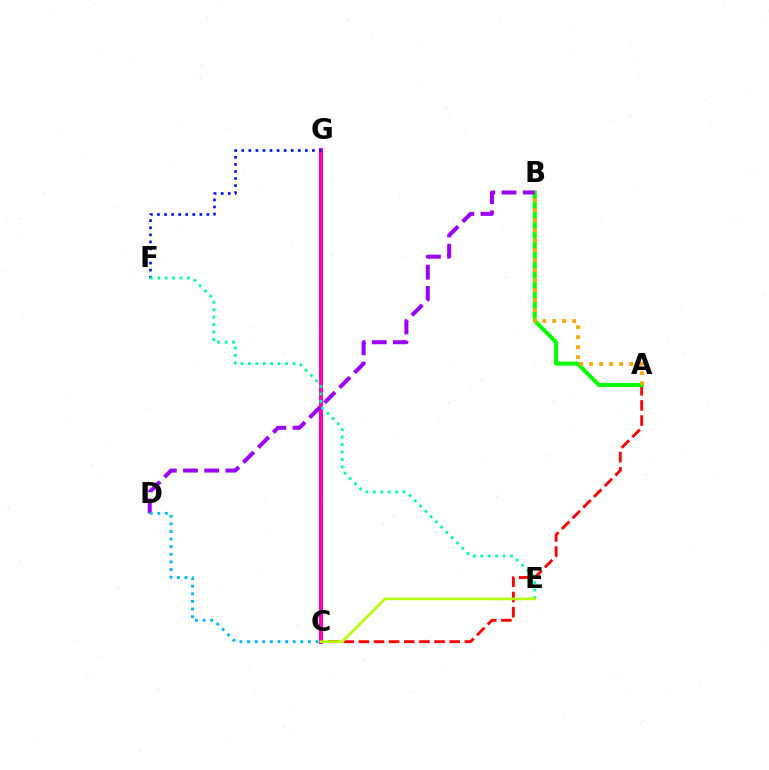{('C', 'G'): [{'color': '#ff00bd', 'line_style': 'solid', 'thickness': 2.9}], ('F', 'G'): [{'color': '#0010ff', 'line_style': 'dotted', 'thickness': 1.92}], ('A', 'C'): [{'color': '#ff0000', 'line_style': 'dashed', 'thickness': 2.06}], ('A', 'B'): [{'color': '#08ff00', 'line_style': 'solid', 'thickness': 2.91}, {'color': '#ffa500', 'line_style': 'dotted', 'thickness': 2.72}], ('B', 'D'): [{'color': '#9b00ff', 'line_style': 'dashed', 'thickness': 2.88}], ('C', 'D'): [{'color': '#00b5ff', 'line_style': 'dotted', 'thickness': 2.07}], ('E', 'F'): [{'color': '#00ff9d', 'line_style': 'dotted', 'thickness': 2.02}], ('C', 'E'): [{'color': '#b3ff00', 'line_style': 'solid', 'thickness': 1.9}]}